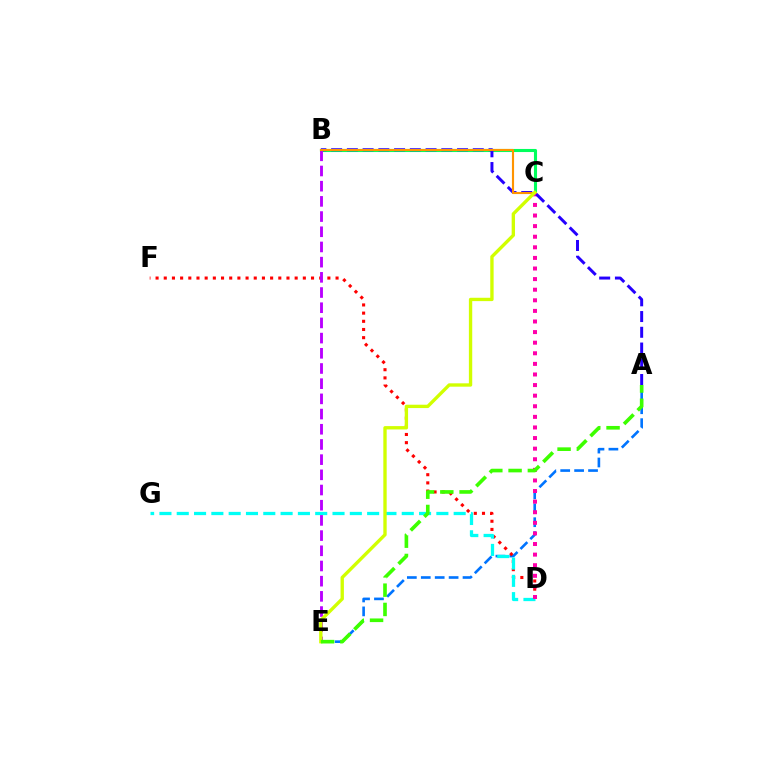{('B', 'C'): [{'color': '#00ff5c', 'line_style': 'solid', 'thickness': 2.23}, {'color': '#ff9400', 'line_style': 'solid', 'thickness': 1.53}], ('A', 'E'): [{'color': '#0074ff', 'line_style': 'dashed', 'thickness': 1.89}, {'color': '#3dff00', 'line_style': 'dashed', 'thickness': 2.62}], ('D', 'F'): [{'color': '#ff0000', 'line_style': 'dotted', 'thickness': 2.22}], ('D', 'G'): [{'color': '#00fff6', 'line_style': 'dashed', 'thickness': 2.35}], ('C', 'D'): [{'color': '#ff00ac', 'line_style': 'dotted', 'thickness': 2.88}], ('A', 'B'): [{'color': '#2500ff', 'line_style': 'dashed', 'thickness': 2.14}], ('B', 'E'): [{'color': '#b900ff', 'line_style': 'dashed', 'thickness': 2.06}], ('C', 'E'): [{'color': '#d1ff00', 'line_style': 'solid', 'thickness': 2.41}]}